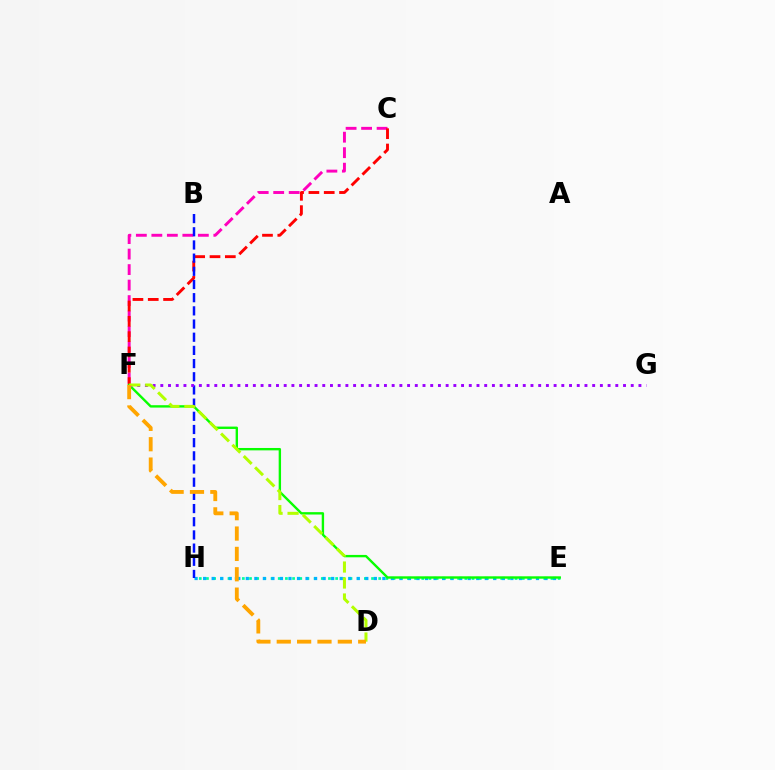{('E', 'H'): [{'color': '#00ff9d', 'line_style': 'dotted', 'thickness': 1.95}, {'color': '#00b5ff', 'line_style': 'dotted', 'thickness': 2.32}], ('C', 'F'): [{'color': '#ff00bd', 'line_style': 'dashed', 'thickness': 2.11}, {'color': '#ff0000', 'line_style': 'dashed', 'thickness': 2.08}], ('E', 'F'): [{'color': '#08ff00', 'line_style': 'solid', 'thickness': 1.71}], ('B', 'H'): [{'color': '#0010ff', 'line_style': 'dashed', 'thickness': 1.79}], ('F', 'G'): [{'color': '#9b00ff', 'line_style': 'dotted', 'thickness': 2.1}], ('D', 'F'): [{'color': '#b3ff00', 'line_style': 'dashed', 'thickness': 2.17}, {'color': '#ffa500', 'line_style': 'dashed', 'thickness': 2.77}]}